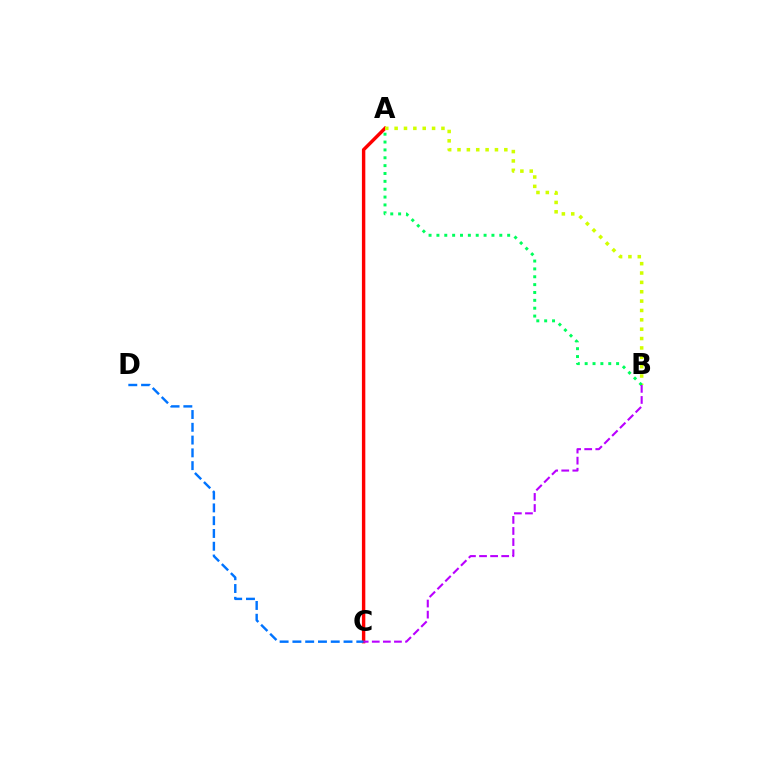{('A', 'C'): [{'color': '#ff0000', 'line_style': 'solid', 'thickness': 2.46}], ('C', 'D'): [{'color': '#0074ff', 'line_style': 'dashed', 'thickness': 1.74}], ('A', 'B'): [{'color': '#d1ff00', 'line_style': 'dotted', 'thickness': 2.54}, {'color': '#00ff5c', 'line_style': 'dotted', 'thickness': 2.14}], ('B', 'C'): [{'color': '#b900ff', 'line_style': 'dashed', 'thickness': 1.51}]}